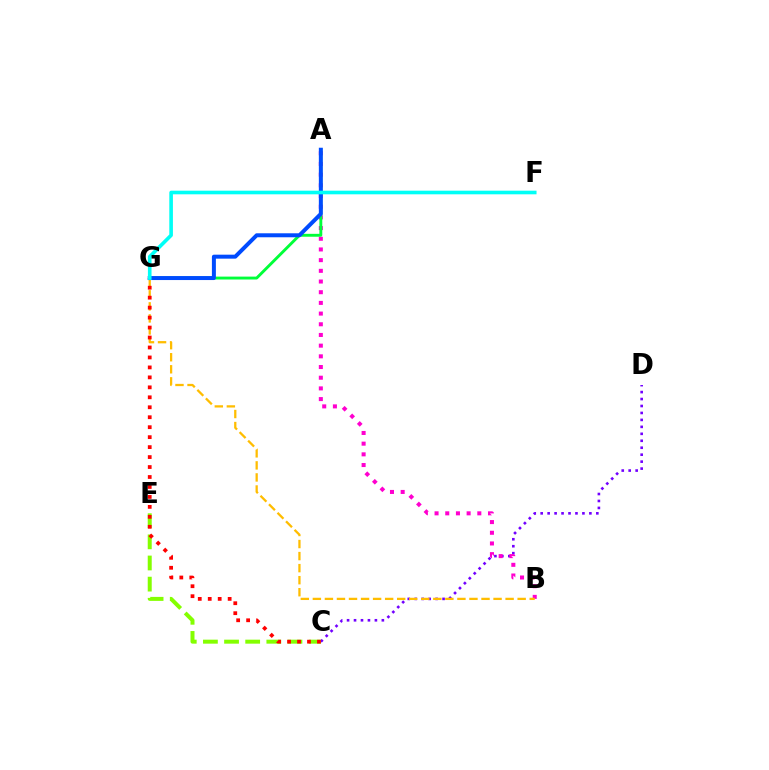{('C', 'D'): [{'color': '#7200ff', 'line_style': 'dotted', 'thickness': 1.89}], ('A', 'B'): [{'color': '#ff00cf', 'line_style': 'dotted', 'thickness': 2.9}], ('C', 'E'): [{'color': '#84ff00', 'line_style': 'dashed', 'thickness': 2.87}], ('B', 'G'): [{'color': '#ffbd00', 'line_style': 'dashed', 'thickness': 1.64}], ('C', 'G'): [{'color': '#ff0000', 'line_style': 'dotted', 'thickness': 2.71}], ('A', 'G'): [{'color': '#00ff39', 'line_style': 'solid', 'thickness': 2.08}, {'color': '#004bff', 'line_style': 'solid', 'thickness': 2.87}], ('F', 'G'): [{'color': '#00fff6', 'line_style': 'solid', 'thickness': 2.61}]}